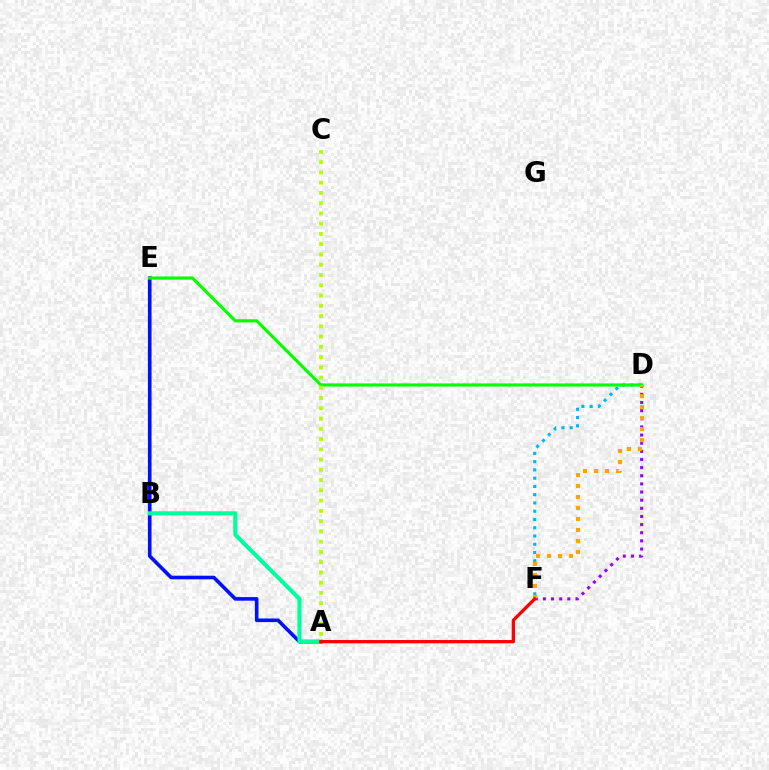{('D', 'F'): [{'color': '#00b5ff', 'line_style': 'dotted', 'thickness': 2.24}, {'color': '#9b00ff', 'line_style': 'dotted', 'thickness': 2.21}, {'color': '#ffa500', 'line_style': 'dotted', 'thickness': 2.99}], ('B', 'E'): [{'color': '#ff00bd', 'line_style': 'dotted', 'thickness': 1.63}], ('A', 'E'): [{'color': '#0010ff', 'line_style': 'solid', 'thickness': 2.61}], ('D', 'E'): [{'color': '#08ff00', 'line_style': 'solid', 'thickness': 2.29}], ('A', 'C'): [{'color': '#b3ff00', 'line_style': 'dotted', 'thickness': 2.79}], ('A', 'B'): [{'color': '#00ff9d', 'line_style': 'solid', 'thickness': 2.95}], ('A', 'F'): [{'color': '#ff0000', 'line_style': 'solid', 'thickness': 2.35}]}